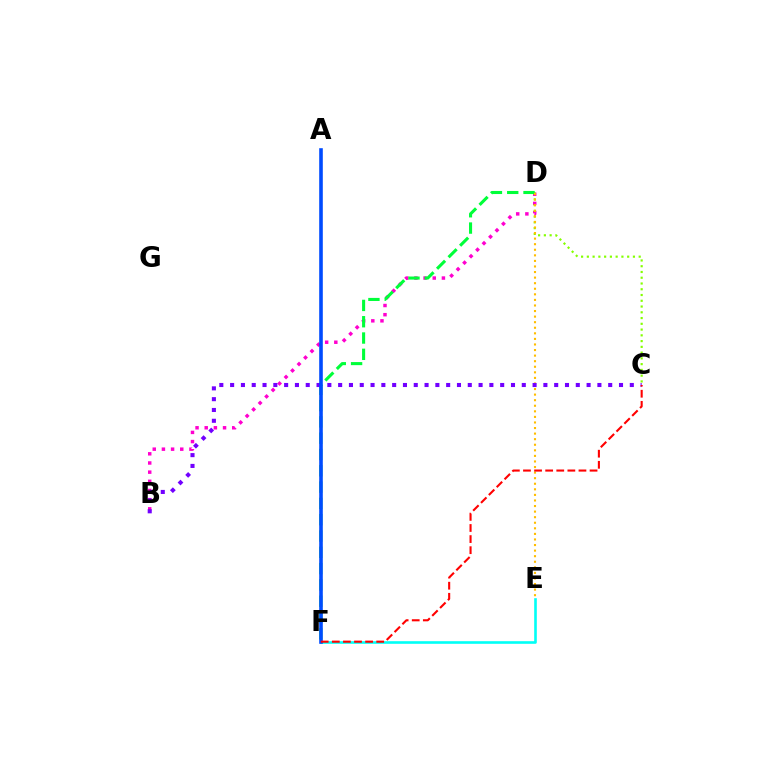{('E', 'F'): [{'color': '#00fff6', 'line_style': 'solid', 'thickness': 1.88}], ('B', 'D'): [{'color': '#ff00cf', 'line_style': 'dotted', 'thickness': 2.49}], ('C', 'D'): [{'color': '#84ff00', 'line_style': 'dotted', 'thickness': 1.57}], ('D', 'F'): [{'color': '#00ff39', 'line_style': 'dashed', 'thickness': 2.21}], ('D', 'E'): [{'color': '#ffbd00', 'line_style': 'dotted', 'thickness': 1.51}], ('B', 'C'): [{'color': '#7200ff', 'line_style': 'dotted', 'thickness': 2.93}], ('A', 'F'): [{'color': '#004bff', 'line_style': 'solid', 'thickness': 2.59}], ('C', 'F'): [{'color': '#ff0000', 'line_style': 'dashed', 'thickness': 1.51}]}